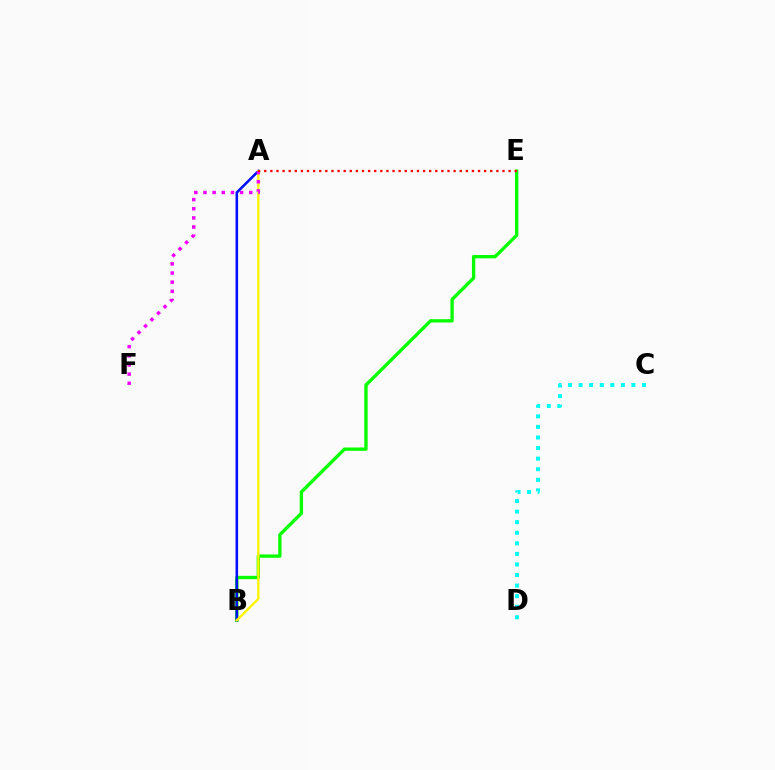{('B', 'E'): [{'color': '#08ff00', 'line_style': 'solid', 'thickness': 2.41}], ('A', 'B'): [{'color': '#0010ff', 'line_style': 'solid', 'thickness': 1.86}, {'color': '#fcf500', 'line_style': 'solid', 'thickness': 1.69}], ('A', 'F'): [{'color': '#ee00ff', 'line_style': 'dotted', 'thickness': 2.49}], ('A', 'E'): [{'color': '#ff0000', 'line_style': 'dotted', 'thickness': 1.66}], ('C', 'D'): [{'color': '#00fff6', 'line_style': 'dotted', 'thickness': 2.87}]}